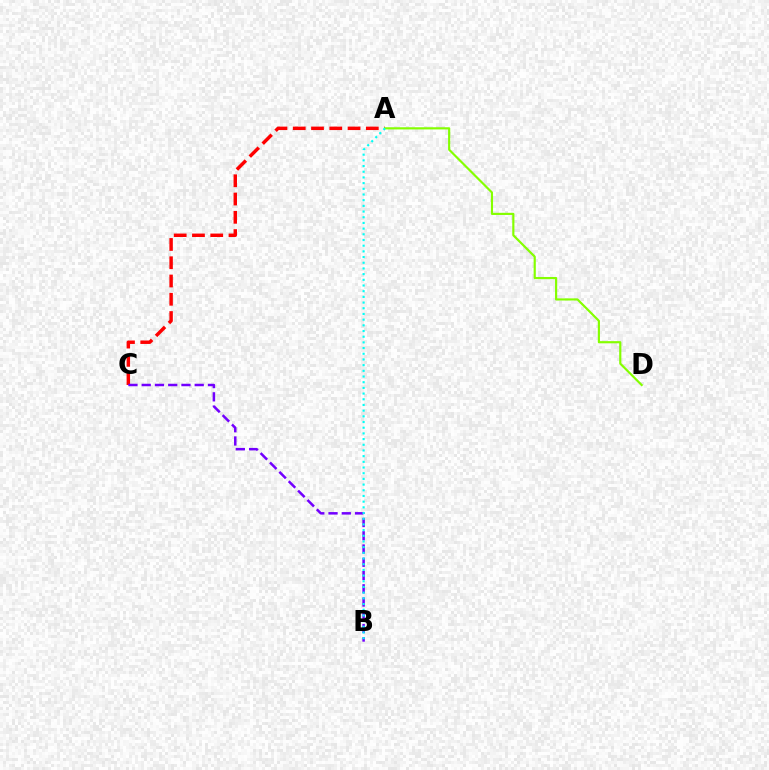{('A', 'C'): [{'color': '#ff0000', 'line_style': 'dashed', 'thickness': 2.48}], ('B', 'C'): [{'color': '#7200ff', 'line_style': 'dashed', 'thickness': 1.8}], ('A', 'D'): [{'color': '#84ff00', 'line_style': 'solid', 'thickness': 1.56}], ('A', 'B'): [{'color': '#00fff6', 'line_style': 'dotted', 'thickness': 1.55}]}